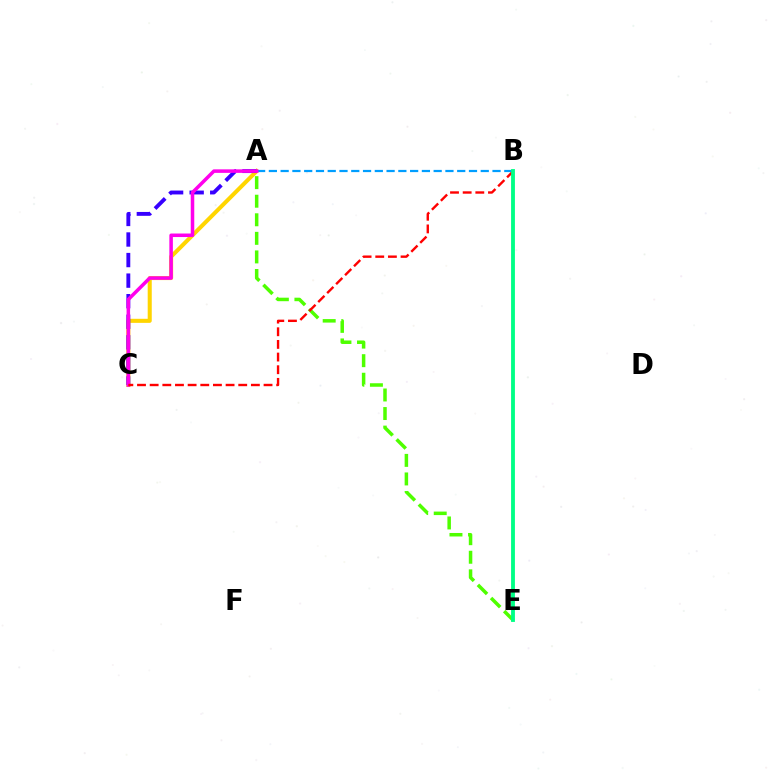{('A', 'C'): [{'color': '#ffd500', 'line_style': 'solid', 'thickness': 2.92}, {'color': '#3700ff', 'line_style': 'dashed', 'thickness': 2.79}, {'color': '#ff00ed', 'line_style': 'solid', 'thickness': 2.54}], ('A', 'B'): [{'color': '#009eff', 'line_style': 'dashed', 'thickness': 1.6}], ('A', 'E'): [{'color': '#4fff00', 'line_style': 'dashed', 'thickness': 2.52}], ('B', 'C'): [{'color': '#ff0000', 'line_style': 'dashed', 'thickness': 1.72}], ('B', 'E'): [{'color': '#00ff86', 'line_style': 'solid', 'thickness': 2.77}]}